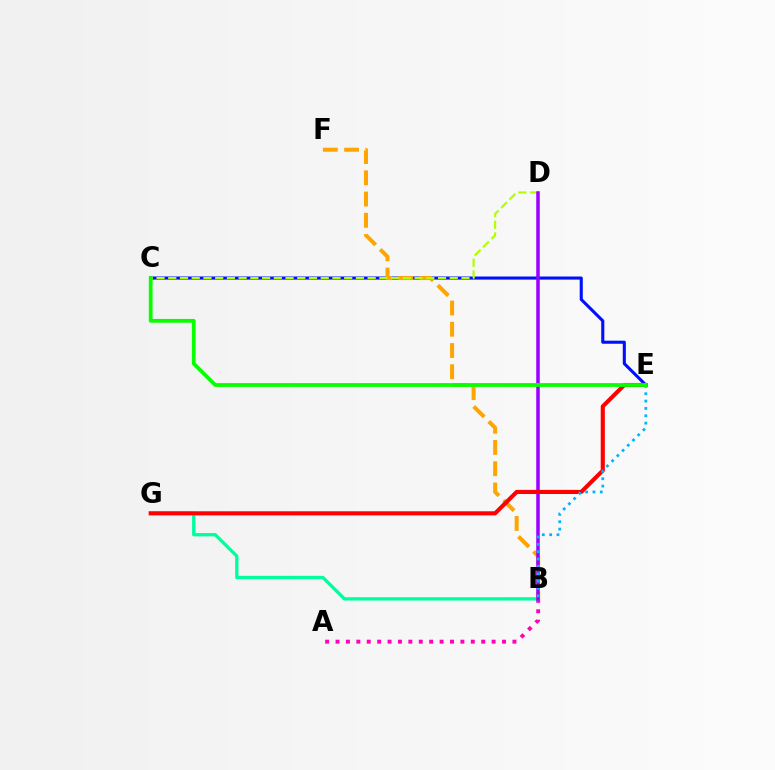{('A', 'B'): [{'color': '#ff00bd', 'line_style': 'dotted', 'thickness': 2.83}], ('C', 'E'): [{'color': '#0010ff', 'line_style': 'solid', 'thickness': 2.22}, {'color': '#08ff00', 'line_style': 'solid', 'thickness': 2.72}], ('B', 'G'): [{'color': '#00ff9d', 'line_style': 'solid', 'thickness': 2.4}], ('B', 'F'): [{'color': '#ffa500', 'line_style': 'dashed', 'thickness': 2.89}], ('C', 'D'): [{'color': '#b3ff00', 'line_style': 'dashed', 'thickness': 1.59}], ('B', 'D'): [{'color': '#9b00ff', 'line_style': 'solid', 'thickness': 2.53}], ('E', 'G'): [{'color': '#ff0000', 'line_style': 'solid', 'thickness': 2.95}], ('B', 'E'): [{'color': '#00b5ff', 'line_style': 'dotted', 'thickness': 2.0}]}